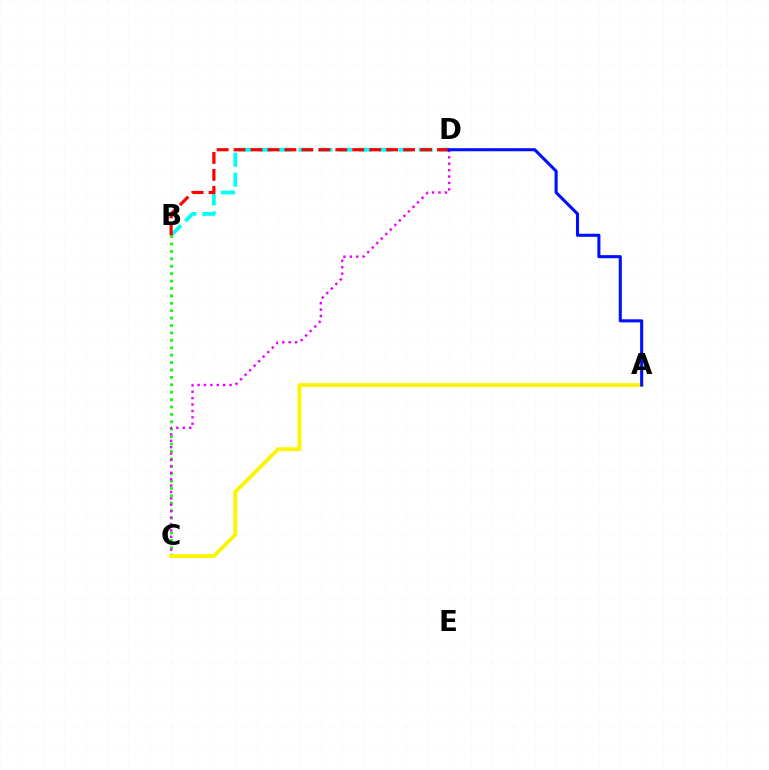{('B', 'D'): [{'color': '#00fff6', 'line_style': 'dashed', 'thickness': 2.72}, {'color': '#ff0000', 'line_style': 'dashed', 'thickness': 2.3}], ('B', 'C'): [{'color': '#08ff00', 'line_style': 'dotted', 'thickness': 2.01}], ('C', 'D'): [{'color': '#ee00ff', 'line_style': 'dotted', 'thickness': 1.74}], ('A', 'C'): [{'color': '#fcf500', 'line_style': 'solid', 'thickness': 2.76}], ('A', 'D'): [{'color': '#0010ff', 'line_style': 'solid', 'thickness': 2.21}]}